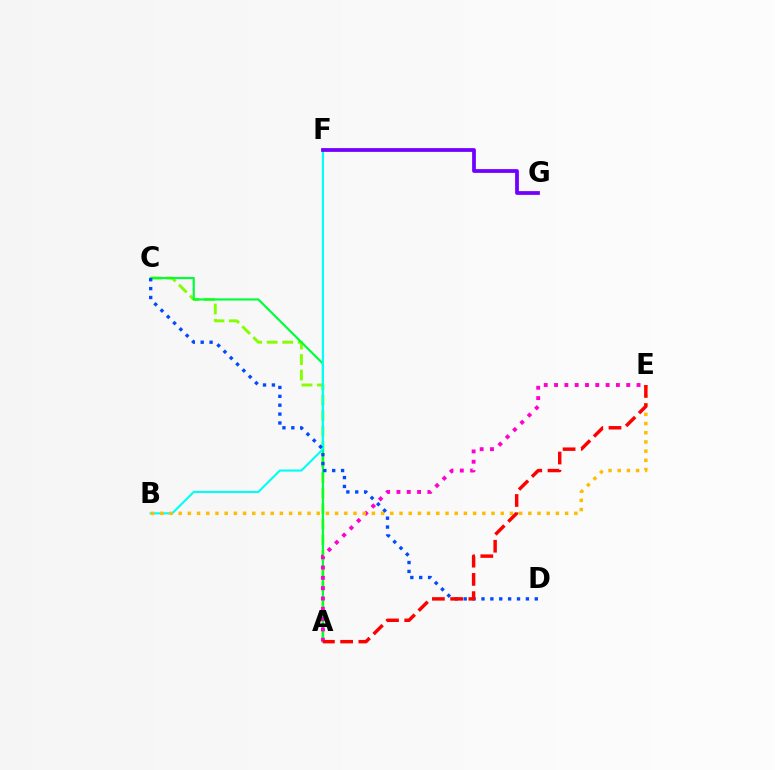{('A', 'C'): [{'color': '#84ff00', 'line_style': 'dashed', 'thickness': 2.11}, {'color': '#00ff39', 'line_style': 'solid', 'thickness': 1.56}], ('B', 'F'): [{'color': '#00fff6', 'line_style': 'solid', 'thickness': 1.53}], ('A', 'E'): [{'color': '#ff00cf', 'line_style': 'dotted', 'thickness': 2.8}, {'color': '#ff0000', 'line_style': 'dashed', 'thickness': 2.48}], ('F', 'G'): [{'color': '#7200ff', 'line_style': 'solid', 'thickness': 2.7}], ('B', 'E'): [{'color': '#ffbd00', 'line_style': 'dotted', 'thickness': 2.5}], ('C', 'D'): [{'color': '#004bff', 'line_style': 'dotted', 'thickness': 2.41}]}